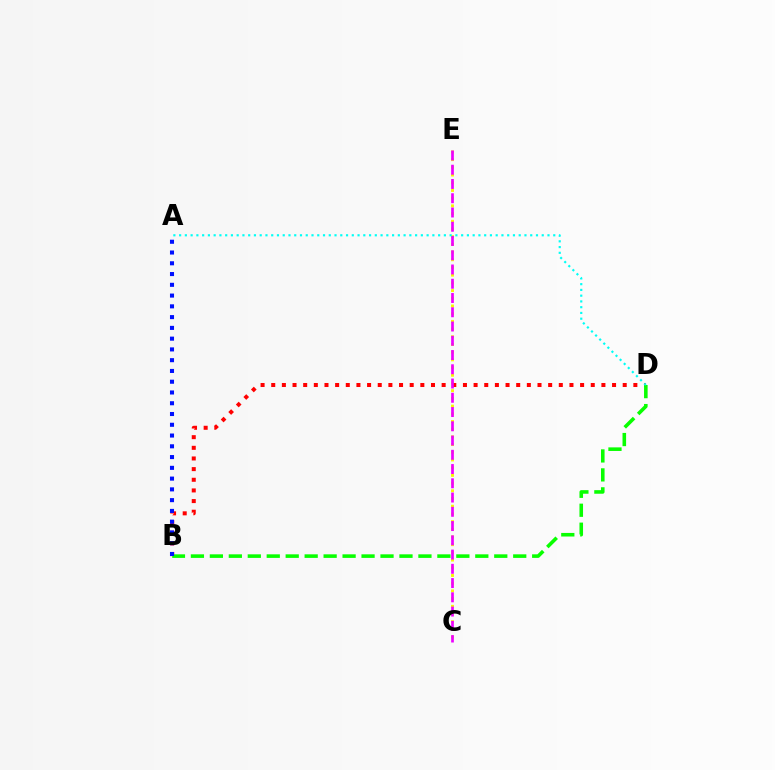{('C', 'E'): [{'color': '#fcf500', 'line_style': 'dotted', 'thickness': 2.09}, {'color': '#ee00ff', 'line_style': 'dashed', 'thickness': 1.94}], ('B', 'D'): [{'color': '#ff0000', 'line_style': 'dotted', 'thickness': 2.89}, {'color': '#08ff00', 'line_style': 'dashed', 'thickness': 2.58}], ('A', 'B'): [{'color': '#0010ff', 'line_style': 'dotted', 'thickness': 2.93}], ('A', 'D'): [{'color': '#00fff6', 'line_style': 'dotted', 'thickness': 1.56}]}